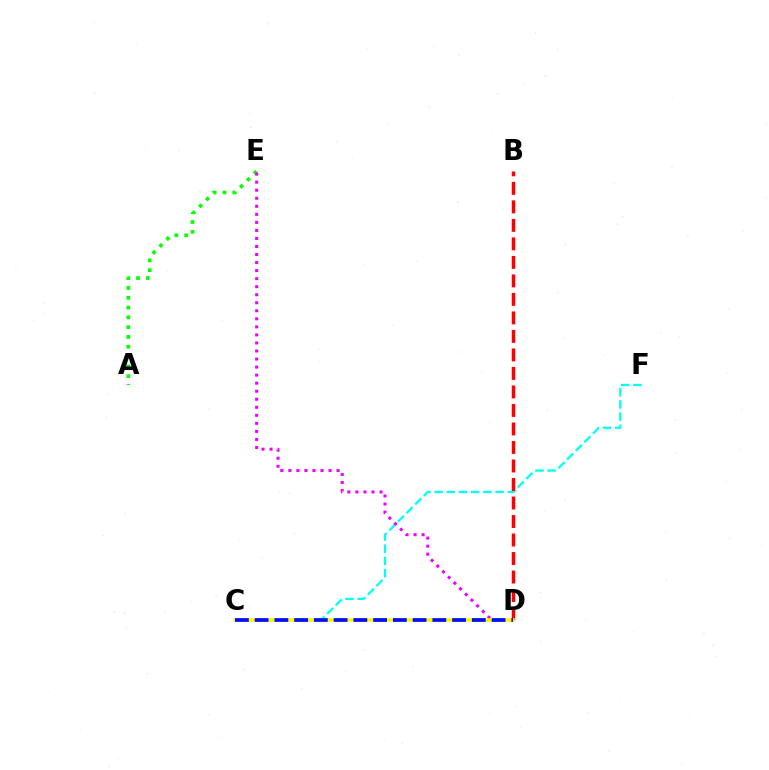{('C', 'F'): [{'color': '#00fff6', 'line_style': 'dashed', 'thickness': 1.66}], ('A', 'E'): [{'color': '#08ff00', 'line_style': 'dotted', 'thickness': 2.66}], ('D', 'E'): [{'color': '#ee00ff', 'line_style': 'dotted', 'thickness': 2.18}], ('B', 'D'): [{'color': '#ff0000', 'line_style': 'dashed', 'thickness': 2.51}], ('C', 'D'): [{'color': '#fcf500', 'line_style': 'solid', 'thickness': 2.54}, {'color': '#0010ff', 'line_style': 'dashed', 'thickness': 2.68}]}